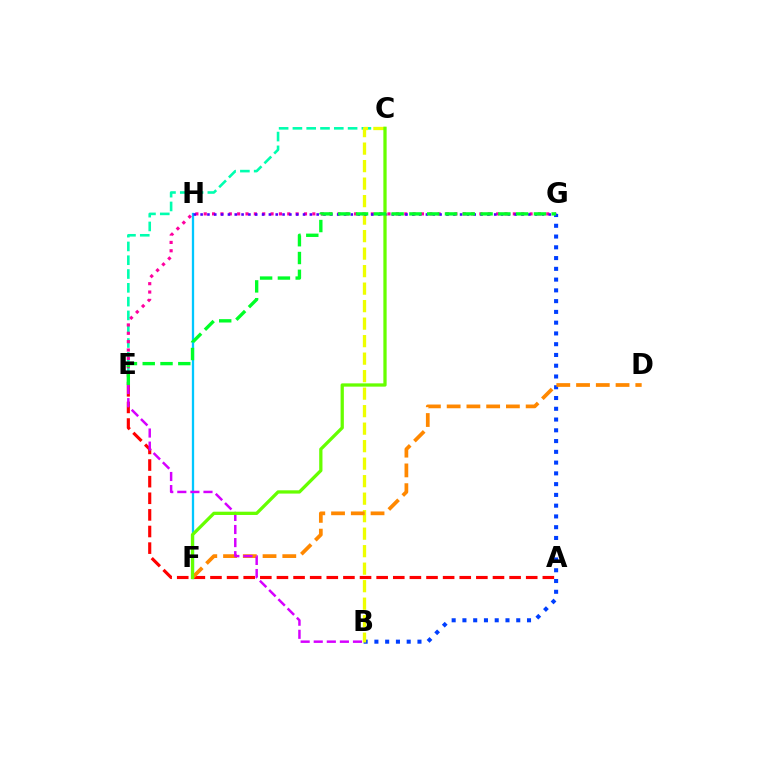{('F', 'H'): [{'color': '#00c7ff', 'line_style': 'solid', 'thickness': 1.65}], ('A', 'E'): [{'color': '#ff0000', 'line_style': 'dashed', 'thickness': 2.26}], ('C', 'E'): [{'color': '#00ffaf', 'line_style': 'dashed', 'thickness': 1.87}], ('E', 'G'): [{'color': '#ff00a0', 'line_style': 'dotted', 'thickness': 2.27}, {'color': '#00ff27', 'line_style': 'dashed', 'thickness': 2.42}], ('B', 'G'): [{'color': '#003fff', 'line_style': 'dotted', 'thickness': 2.92}], ('B', 'C'): [{'color': '#eeff00', 'line_style': 'dashed', 'thickness': 2.38}], ('D', 'F'): [{'color': '#ff8800', 'line_style': 'dashed', 'thickness': 2.68}], ('G', 'H'): [{'color': '#4f00ff', 'line_style': 'dotted', 'thickness': 1.86}], ('B', 'E'): [{'color': '#d600ff', 'line_style': 'dashed', 'thickness': 1.78}], ('C', 'F'): [{'color': '#66ff00', 'line_style': 'solid', 'thickness': 2.36}]}